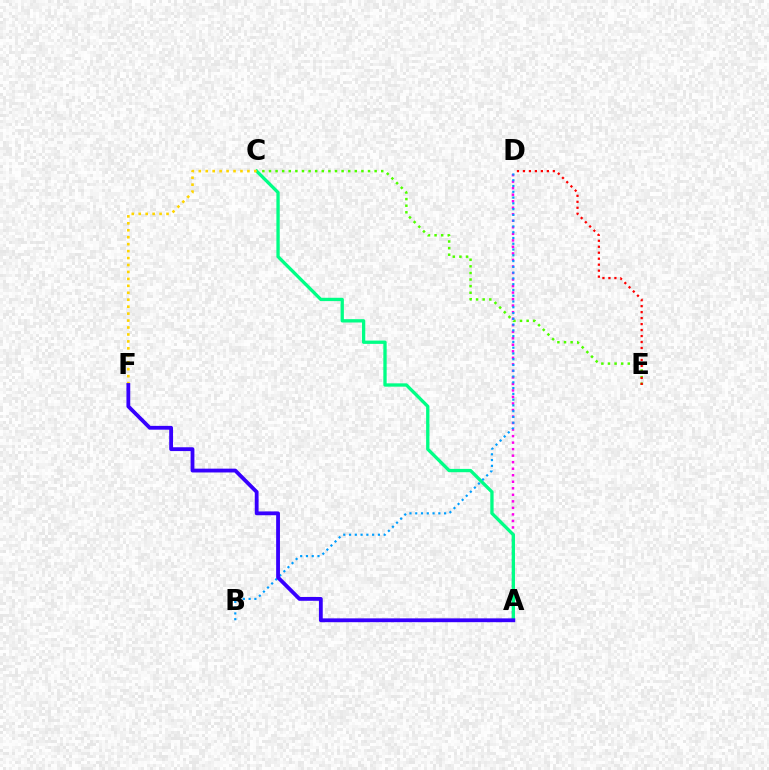{('C', 'E'): [{'color': '#4fff00', 'line_style': 'dotted', 'thickness': 1.79}], ('A', 'D'): [{'color': '#ff00ed', 'line_style': 'dotted', 'thickness': 1.77}], ('D', 'E'): [{'color': '#ff0000', 'line_style': 'dotted', 'thickness': 1.62}], ('A', 'C'): [{'color': '#00ff86', 'line_style': 'solid', 'thickness': 2.39}], ('B', 'D'): [{'color': '#009eff', 'line_style': 'dotted', 'thickness': 1.57}], ('C', 'F'): [{'color': '#ffd500', 'line_style': 'dotted', 'thickness': 1.89}], ('A', 'F'): [{'color': '#3700ff', 'line_style': 'solid', 'thickness': 2.75}]}